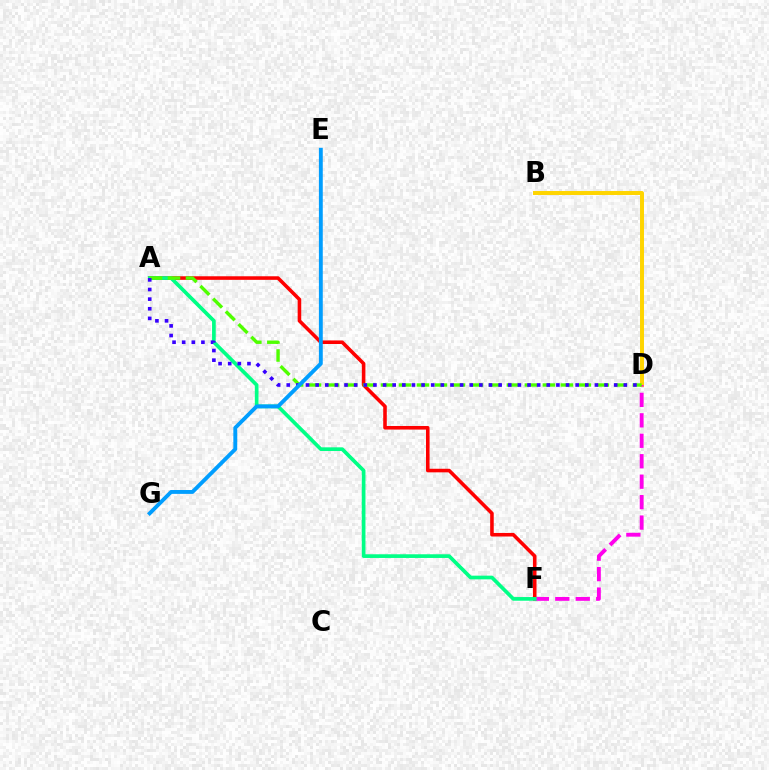{('A', 'F'): [{'color': '#ff0000', 'line_style': 'solid', 'thickness': 2.57}, {'color': '#00ff86', 'line_style': 'solid', 'thickness': 2.65}], ('B', 'D'): [{'color': '#ffd500', 'line_style': 'solid', 'thickness': 2.85}], ('D', 'F'): [{'color': '#ff00ed', 'line_style': 'dashed', 'thickness': 2.78}], ('A', 'D'): [{'color': '#4fff00', 'line_style': 'dashed', 'thickness': 2.44}, {'color': '#3700ff', 'line_style': 'dotted', 'thickness': 2.62}], ('E', 'G'): [{'color': '#009eff', 'line_style': 'solid', 'thickness': 2.78}]}